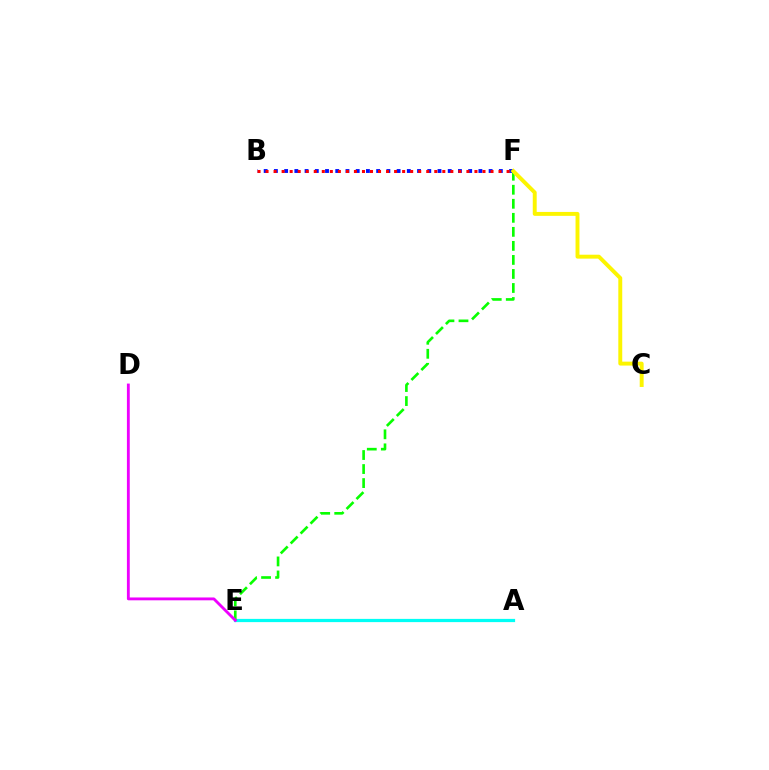{('B', 'F'): [{'color': '#0010ff', 'line_style': 'dotted', 'thickness': 2.78}, {'color': '#ff0000', 'line_style': 'dotted', 'thickness': 2.18}], ('A', 'E'): [{'color': '#00fff6', 'line_style': 'solid', 'thickness': 2.32}], ('E', 'F'): [{'color': '#08ff00', 'line_style': 'dashed', 'thickness': 1.91}], ('C', 'F'): [{'color': '#fcf500', 'line_style': 'solid', 'thickness': 2.82}], ('D', 'E'): [{'color': '#ee00ff', 'line_style': 'solid', 'thickness': 2.05}]}